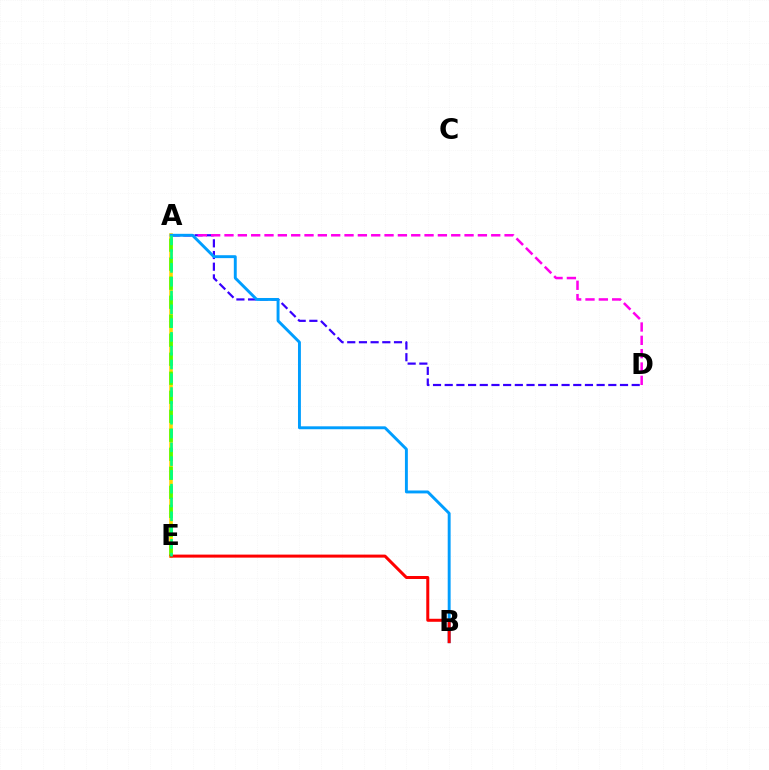{('A', 'D'): [{'color': '#3700ff', 'line_style': 'dashed', 'thickness': 1.59}, {'color': '#ff00ed', 'line_style': 'dashed', 'thickness': 1.81}], ('A', 'E'): [{'color': '#ffd500', 'line_style': 'solid', 'thickness': 2.59}, {'color': '#4fff00', 'line_style': 'dashed', 'thickness': 2.58}, {'color': '#00ff86', 'line_style': 'dashed', 'thickness': 1.87}], ('A', 'B'): [{'color': '#009eff', 'line_style': 'solid', 'thickness': 2.1}], ('B', 'E'): [{'color': '#ff0000', 'line_style': 'solid', 'thickness': 2.17}]}